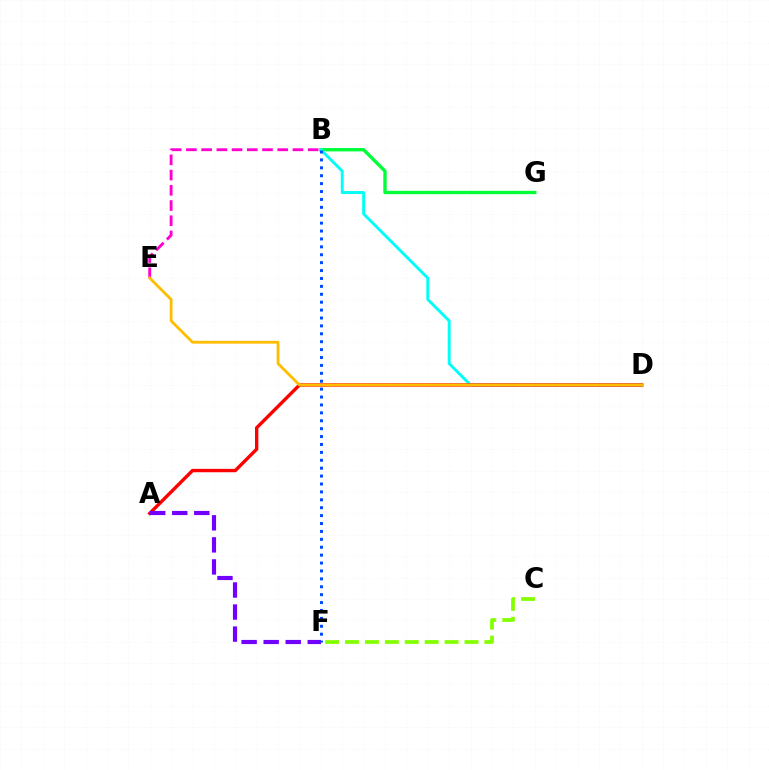{('B', 'G'): [{'color': '#00ff39', 'line_style': 'solid', 'thickness': 2.42}], ('B', 'D'): [{'color': '#00fff6', 'line_style': 'solid', 'thickness': 2.09}], ('A', 'D'): [{'color': '#ff0000', 'line_style': 'solid', 'thickness': 2.43}], ('B', 'E'): [{'color': '#ff00cf', 'line_style': 'dashed', 'thickness': 2.07}], ('C', 'F'): [{'color': '#84ff00', 'line_style': 'dashed', 'thickness': 2.7}], ('A', 'F'): [{'color': '#7200ff', 'line_style': 'dashed', 'thickness': 2.99}], ('B', 'F'): [{'color': '#004bff', 'line_style': 'dotted', 'thickness': 2.15}], ('D', 'E'): [{'color': '#ffbd00', 'line_style': 'solid', 'thickness': 2.01}]}